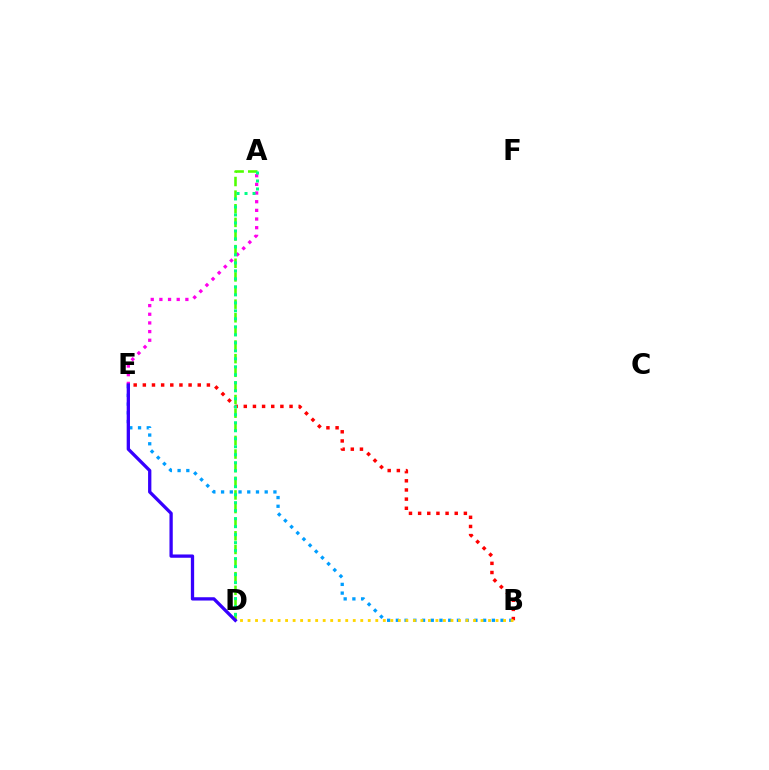{('A', 'E'): [{'color': '#ff00ed', 'line_style': 'dotted', 'thickness': 2.35}], ('B', 'E'): [{'color': '#009eff', 'line_style': 'dotted', 'thickness': 2.37}, {'color': '#ff0000', 'line_style': 'dotted', 'thickness': 2.49}], ('B', 'D'): [{'color': '#ffd500', 'line_style': 'dotted', 'thickness': 2.04}], ('A', 'D'): [{'color': '#4fff00', 'line_style': 'dashed', 'thickness': 1.85}, {'color': '#00ff86', 'line_style': 'dotted', 'thickness': 2.17}], ('D', 'E'): [{'color': '#3700ff', 'line_style': 'solid', 'thickness': 2.37}]}